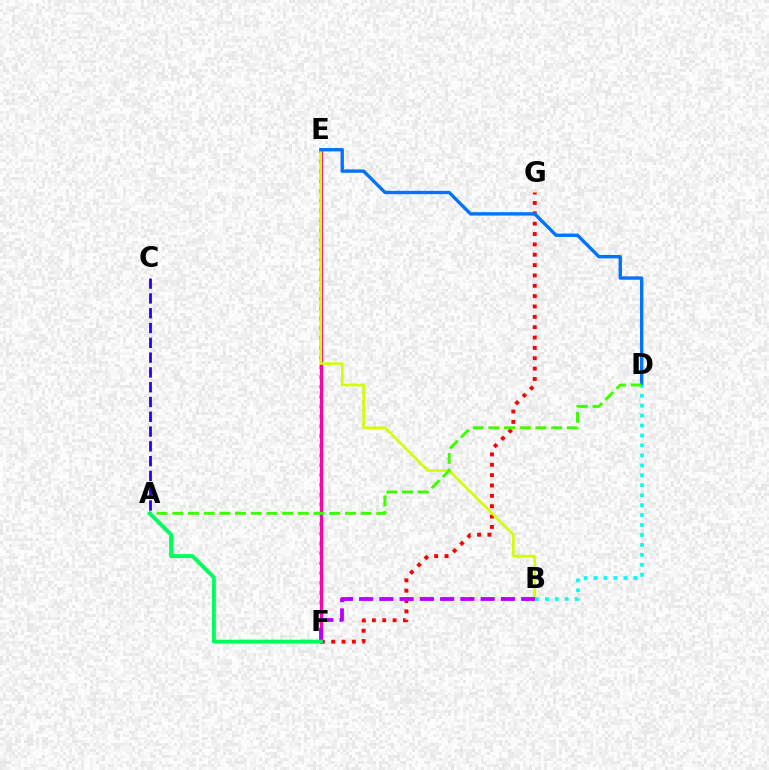{('F', 'G'): [{'color': '#ff0000', 'line_style': 'dotted', 'thickness': 2.81}], ('E', 'F'): [{'color': '#ff9400', 'line_style': 'dotted', 'thickness': 2.66}, {'color': '#ff00ac', 'line_style': 'solid', 'thickness': 2.3}], ('B', 'E'): [{'color': '#d1ff00', 'line_style': 'solid', 'thickness': 1.85}], ('A', 'C'): [{'color': '#2500ff', 'line_style': 'dashed', 'thickness': 2.01}], ('D', 'E'): [{'color': '#0074ff', 'line_style': 'solid', 'thickness': 2.43}], ('B', 'F'): [{'color': '#b900ff', 'line_style': 'dashed', 'thickness': 2.75}], ('B', 'D'): [{'color': '#00fff6', 'line_style': 'dotted', 'thickness': 2.7}], ('A', 'D'): [{'color': '#3dff00', 'line_style': 'dashed', 'thickness': 2.13}], ('A', 'F'): [{'color': '#00ff5c', 'line_style': 'solid', 'thickness': 2.81}]}